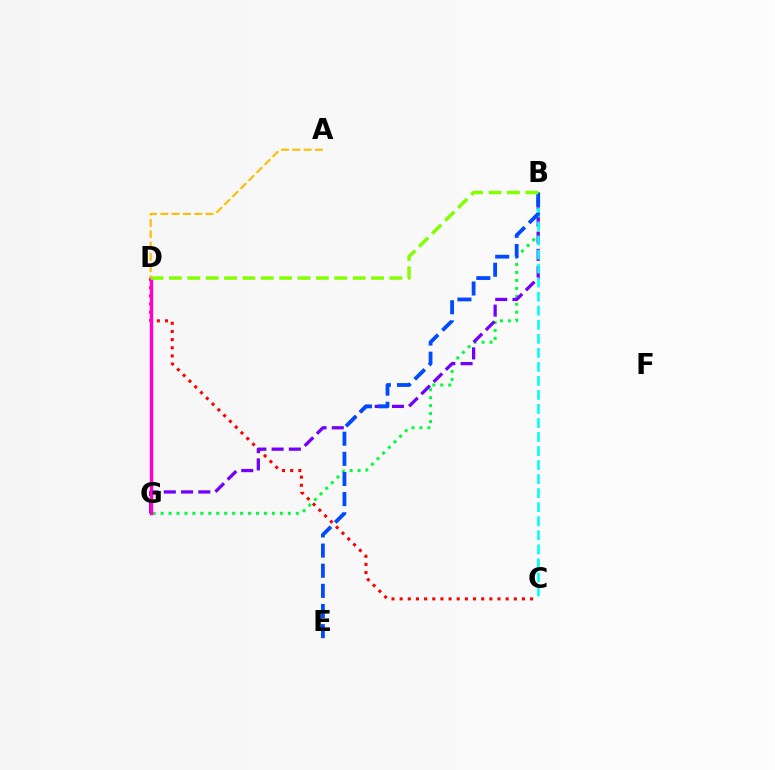{('B', 'G'): [{'color': '#00ff39', 'line_style': 'dotted', 'thickness': 2.16}, {'color': '#7200ff', 'line_style': 'dashed', 'thickness': 2.34}], ('C', 'D'): [{'color': '#ff0000', 'line_style': 'dotted', 'thickness': 2.22}], ('D', 'G'): [{'color': '#ff00cf', 'line_style': 'solid', 'thickness': 2.48}], ('B', 'C'): [{'color': '#00fff6', 'line_style': 'dashed', 'thickness': 1.91}], ('B', 'E'): [{'color': '#004bff', 'line_style': 'dashed', 'thickness': 2.74}], ('B', 'D'): [{'color': '#84ff00', 'line_style': 'dashed', 'thickness': 2.5}], ('A', 'D'): [{'color': '#ffbd00', 'line_style': 'dashed', 'thickness': 1.54}]}